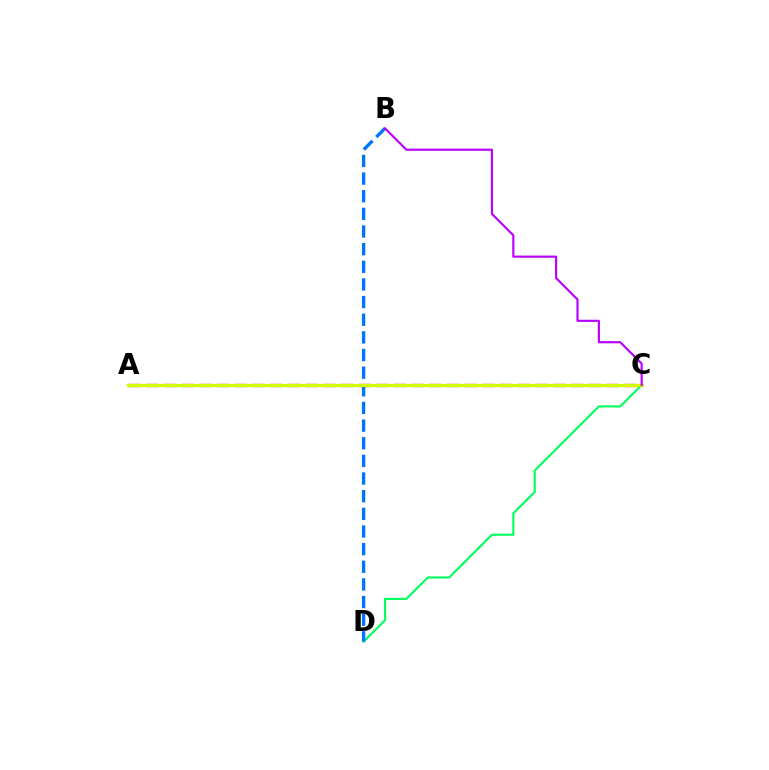{('C', 'D'): [{'color': '#00ff5c', 'line_style': 'solid', 'thickness': 1.52}], ('B', 'D'): [{'color': '#0074ff', 'line_style': 'dashed', 'thickness': 2.4}], ('A', 'C'): [{'color': '#ff0000', 'line_style': 'dashed', 'thickness': 2.4}, {'color': '#d1ff00', 'line_style': 'solid', 'thickness': 2.29}], ('B', 'C'): [{'color': '#b900ff', 'line_style': 'solid', 'thickness': 1.54}]}